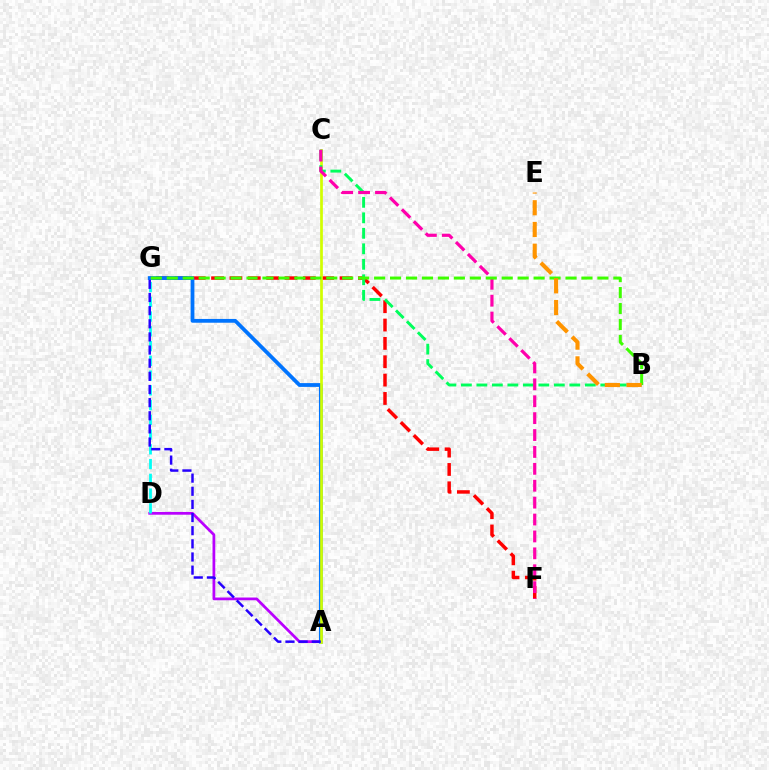{('F', 'G'): [{'color': '#ff0000', 'line_style': 'dashed', 'thickness': 2.49}], ('A', 'D'): [{'color': '#b900ff', 'line_style': 'solid', 'thickness': 1.97}], ('D', 'G'): [{'color': '#00fff6', 'line_style': 'dashed', 'thickness': 2.0}], ('A', 'G'): [{'color': '#0074ff', 'line_style': 'solid', 'thickness': 2.72}, {'color': '#2500ff', 'line_style': 'dashed', 'thickness': 1.79}], ('A', 'C'): [{'color': '#d1ff00', 'line_style': 'solid', 'thickness': 1.95}], ('B', 'C'): [{'color': '#00ff5c', 'line_style': 'dashed', 'thickness': 2.1}], ('C', 'F'): [{'color': '#ff00ac', 'line_style': 'dashed', 'thickness': 2.3}], ('B', 'G'): [{'color': '#3dff00', 'line_style': 'dashed', 'thickness': 2.17}], ('B', 'E'): [{'color': '#ff9400', 'line_style': 'dashed', 'thickness': 2.95}]}